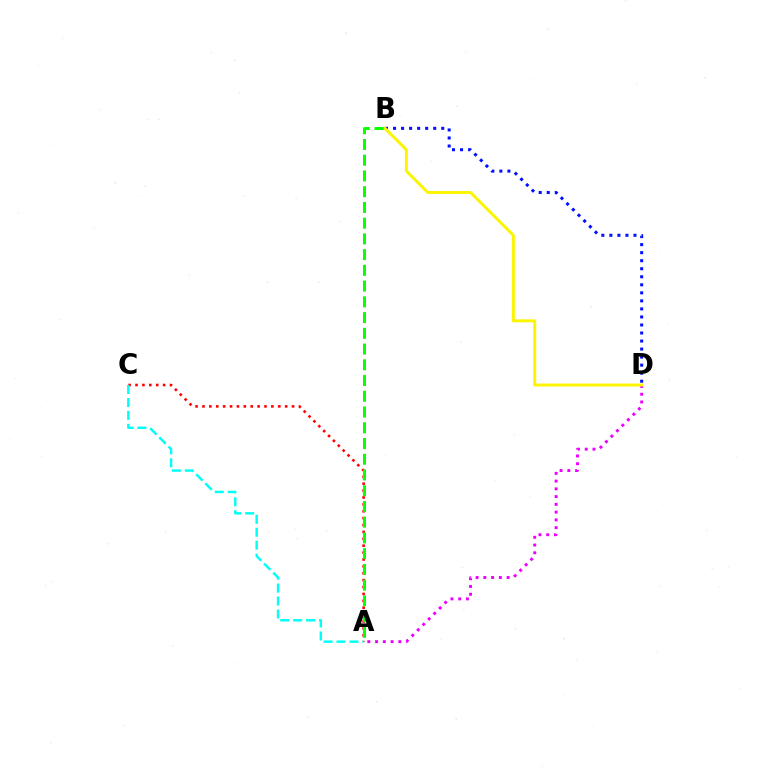{('A', 'D'): [{'color': '#ee00ff', 'line_style': 'dotted', 'thickness': 2.11}], ('A', 'C'): [{'color': '#ff0000', 'line_style': 'dotted', 'thickness': 1.87}, {'color': '#00fff6', 'line_style': 'dashed', 'thickness': 1.76}], ('A', 'B'): [{'color': '#08ff00', 'line_style': 'dashed', 'thickness': 2.14}], ('B', 'D'): [{'color': '#0010ff', 'line_style': 'dotted', 'thickness': 2.18}, {'color': '#fcf500', 'line_style': 'solid', 'thickness': 2.13}]}